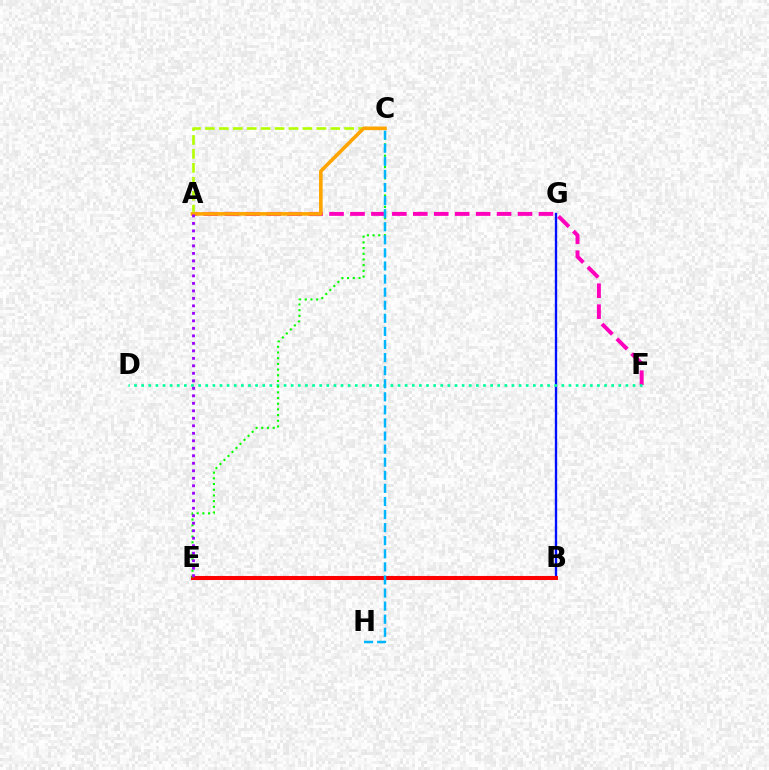{('A', 'F'): [{'color': '#ff00bd', 'line_style': 'dashed', 'thickness': 2.84}], ('B', 'G'): [{'color': '#0010ff', 'line_style': 'solid', 'thickness': 1.69}], ('D', 'F'): [{'color': '#00ff9d', 'line_style': 'dotted', 'thickness': 1.93}], ('A', 'C'): [{'color': '#b3ff00', 'line_style': 'dashed', 'thickness': 1.89}, {'color': '#ffa500', 'line_style': 'solid', 'thickness': 2.62}], ('B', 'E'): [{'color': '#ff0000', 'line_style': 'solid', 'thickness': 2.92}], ('C', 'E'): [{'color': '#08ff00', 'line_style': 'dotted', 'thickness': 1.55}], ('C', 'H'): [{'color': '#00b5ff', 'line_style': 'dashed', 'thickness': 1.78}], ('A', 'E'): [{'color': '#9b00ff', 'line_style': 'dotted', 'thickness': 2.04}]}